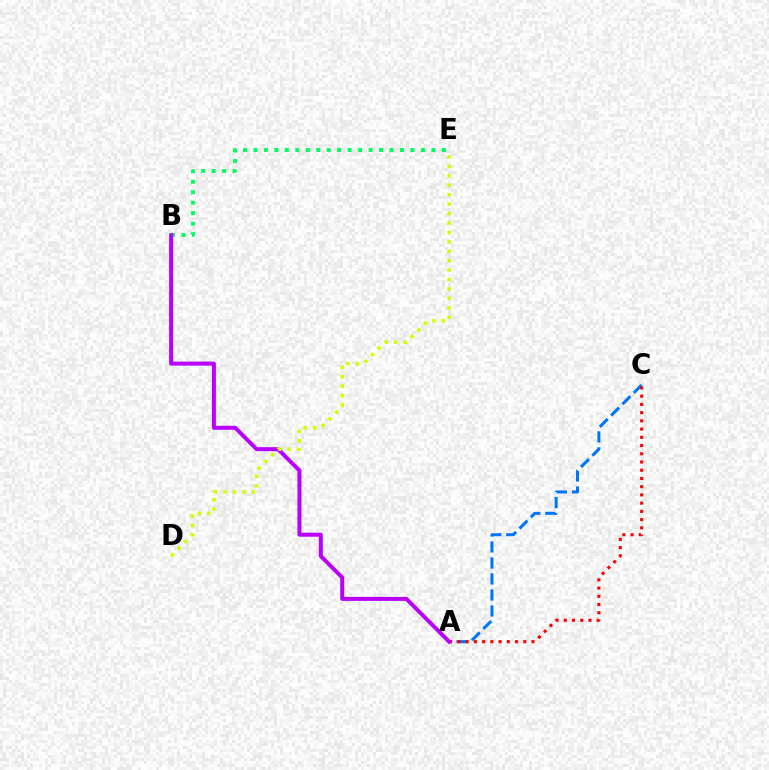{('A', 'C'): [{'color': '#0074ff', 'line_style': 'dashed', 'thickness': 2.17}, {'color': '#ff0000', 'line_style': 'dotted', 'thickness': 2.24}], ('B', 'E'): [{'color': '#00ff5c', 'line_style': 'dotted', 'thickness': 2.84}], ('A', 'B'): [{'color': '#b900ff', 'line_style': 'solid', 'thickness': 2.87}], ('D', 'E'): [{'color': '#d1ff00', 'line_style': 'dotted', 'thickness': 2.56}]}